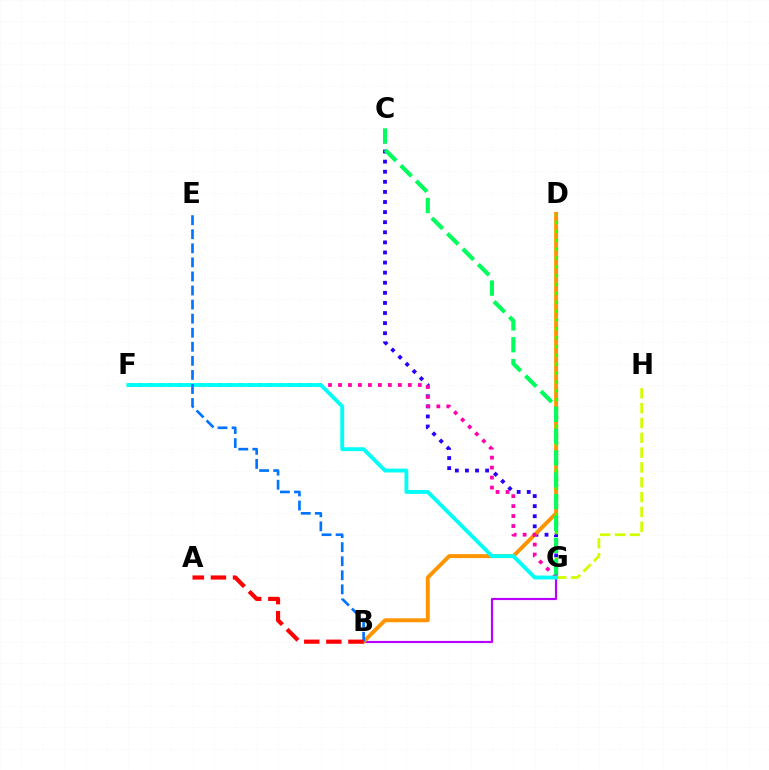{('C', 'G'): [{'color': '#2500ff', 'line_style': 'dotted', 'thickness': 2.74}, {'color': '#00ff5c', 'line_style': 'dashed', 'thickness': 2.97}], ('B', 'G'): [{'color': '#b900ff', 'line_style': 'solid', 'thickness': 1.56}], ('B', 'D'): [{'color': '#ff9400', 'line_style': 'solid', 'thickness': 2.83}], ('D', 'G'): [{'color': '#3dff00', 'line_style': 'dotted', 'thickness': 2.41}], ('G', 'H'): [{'color': '#d1ff00', 'line_style': 'dashed', 'thickness': 2.01}], ('F', 'G'): [{'color': '#ff00ac', 'line_style': 'dotted', 'thickness': 2.71}, {'color': '#00fff6', 'line_style': 'solid', 'thickness': 2.78}], ('B', 'E'): [{'color': '#0074ff', 'line_style': 'dashed', 'thickness': 1.91}], ('A', 'B'): [{'color': '#ff0000', 'line_style': 'dashed', 'thickness': 3.0}]}